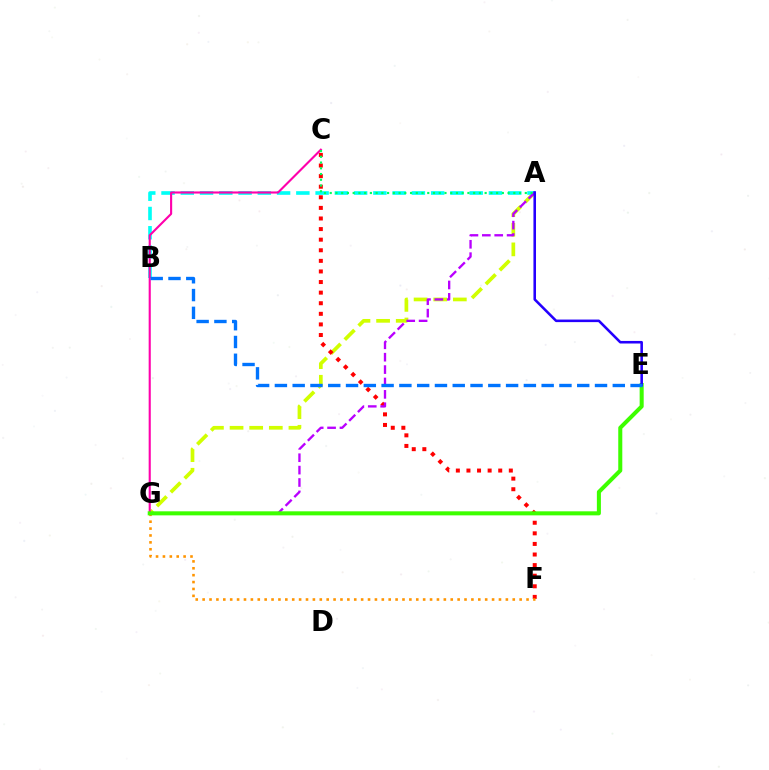{('A', 'G'): [{'color': '#d1ff00', 'line_style': 'dashed', 'thickness': 2.67}, {'color': '#b900ff', 'line_style': 'dashed', 'thickness': 1.68}], ('C', 'F'): [{'color': '#ff0000', 'line_style': 'dotted', 'thickness': 2.88}], ('A', 'B'): [{'color': '#00fff6', 'line_style': 'dashed', 'thickness': 2.62}], ('C', 'G'): [{'color': '#ff00ac', 'line_style': 'solid', 'thickness': 1.53}], ('F', 'G'): [{'color': '#ff9400', 'line_style': 'dotted', 'thickness': 1.87}], ('E', 'G'): [{'color': '#3dff00', 'line_style': 'solid', 'thickness': 2.91}], ('A', 'C'): [{'color': '#00ff5c', 'line_style': 'dotted', 'thickness': 1.56}], ('A', 'E'): [{'color': '#2500ff', 'line_style': 'solid', 'thickness': 1.85}], ('B', 'E'): [{'color': '#0074ff', 'line_style': 'dashed', 'thickness': 2.42}]}